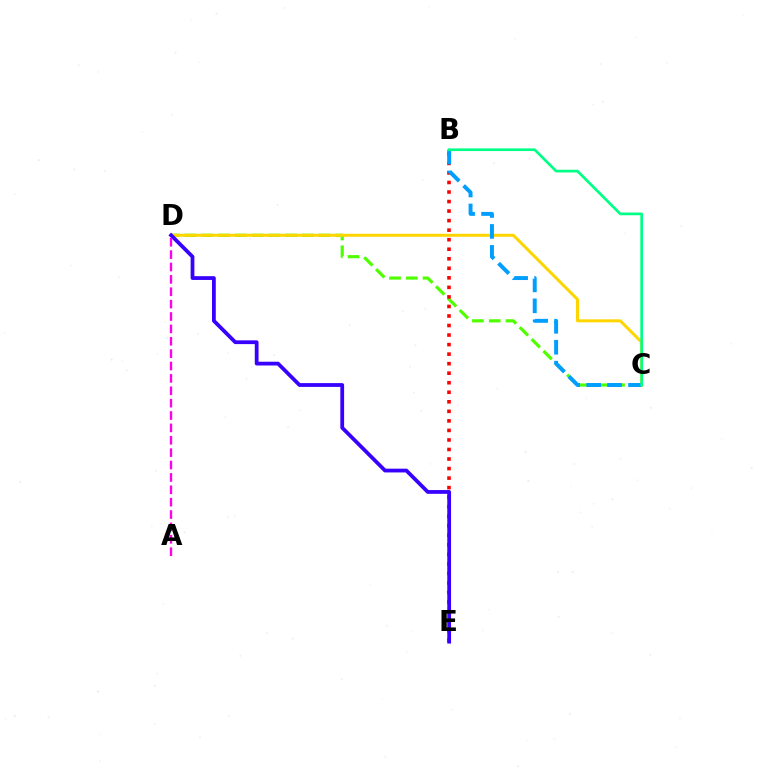{('C', 'D'): [{'color': '#4fff00', 'line_style': 'dashed', 'thickness': 2.28}, {'color': '#ffd500', 'line_style': 'solid', 'thickness': 2.15}], ('B', 'E'): [{'color': '#ff0000', 'line_style': 'dotted', 'thickness': 2.59}], ('D', 'E'): [{'color': '#3700ff', 'line_style': 'solid', 'thickness': 2.71}], ('A', 'D'): [{'color': '#ff00ed', 'line_style': 'dashed', 'thickness': 1.68}], ('B', 'C'): [{'color': '#009eff', 'line_style': 'dashed', 'thickness': 2.84}, {'color': '#00ff86', 'line_style': 'solid', 'thickness': 1.94}]}